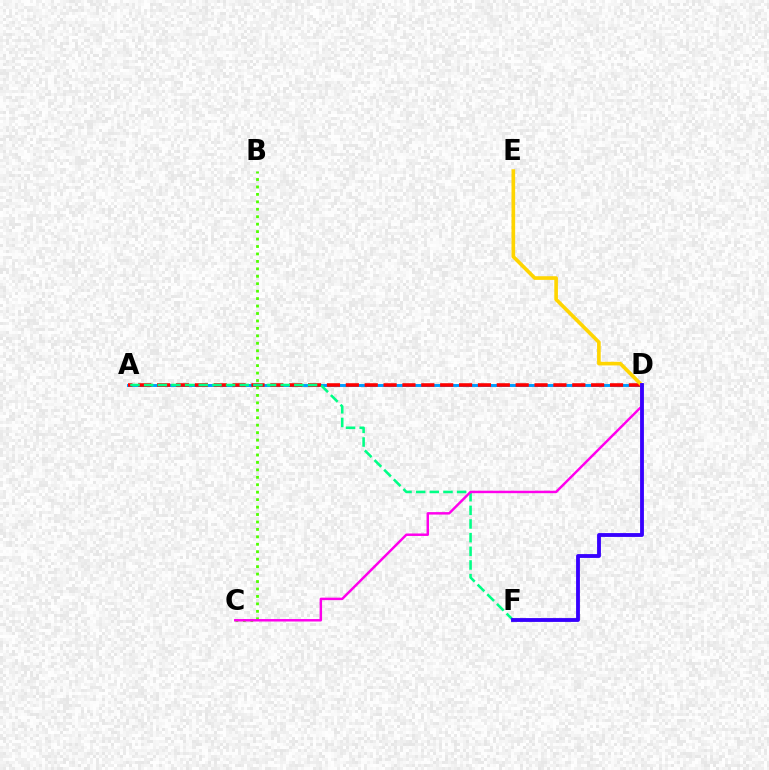{('A', 'D'): [{'color': '#009eff', 'line_style': 'solid', 'thickness': 2.11}, {'color': '#ff0000', 'line_style': 'dashed', 'thickness': 2.56}], ('D', 'E'): [{'color': '#ffd500', 'line_style': 'solid', 'thickness': 2.62}], ('A', 'F'): [{'color': '#00ff86', 'line_style': 'dashed', 'thickness': 1.85}], ('B', 'C'): [{'color': '#4fff00', 'line_style': 'dotted', 'thickness': 2.02}], ('C', 'D'): [{'color': '#ff00ed', 'line_style': 'solid', 'thickness': 1.78}], ('D', 'F'): [{'color': '#3700ff', 'line_style': 'solid', 'thickness': 2.76}]}